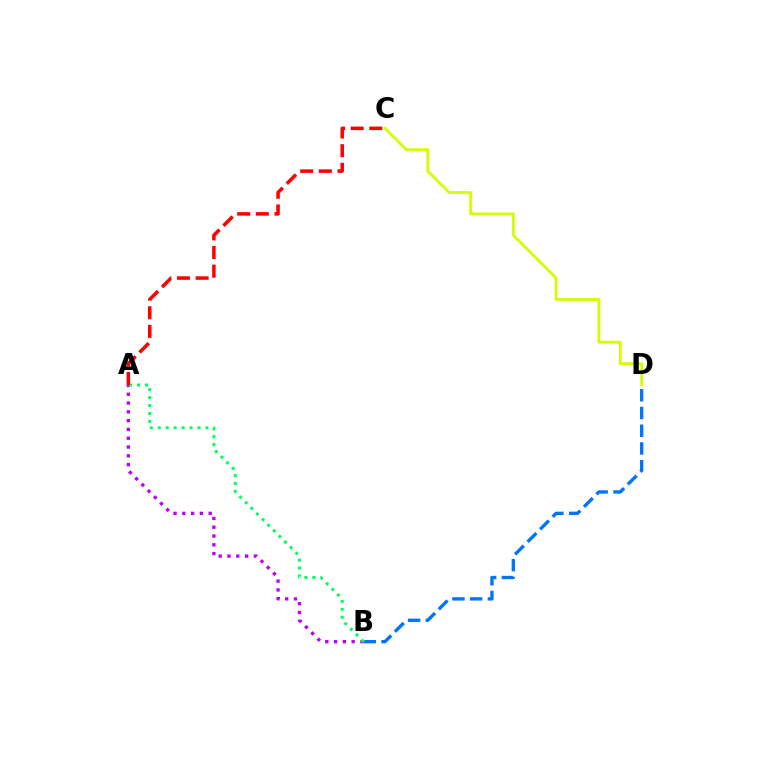{('C', 'D'): [{'color': '#d1ff00', 'line_style': 'solid', 'thickness': 2.03}], ('A', 'B'): [{'color': '#b900ff', 'line_style': 'dotted', 'thickness': 2.39}, {'color': '#00ff5c', 'line_style': 'dotted', 'thickness': 2.16}], ('B', 'D'): [{'color': '#0074ff', 'line_style': 'dashed', 'thickness': 2.41}], ('A', 'C'): [{'color': '#ff0000', 'line_style': 'dashed', 'thickness': 2.53}]}